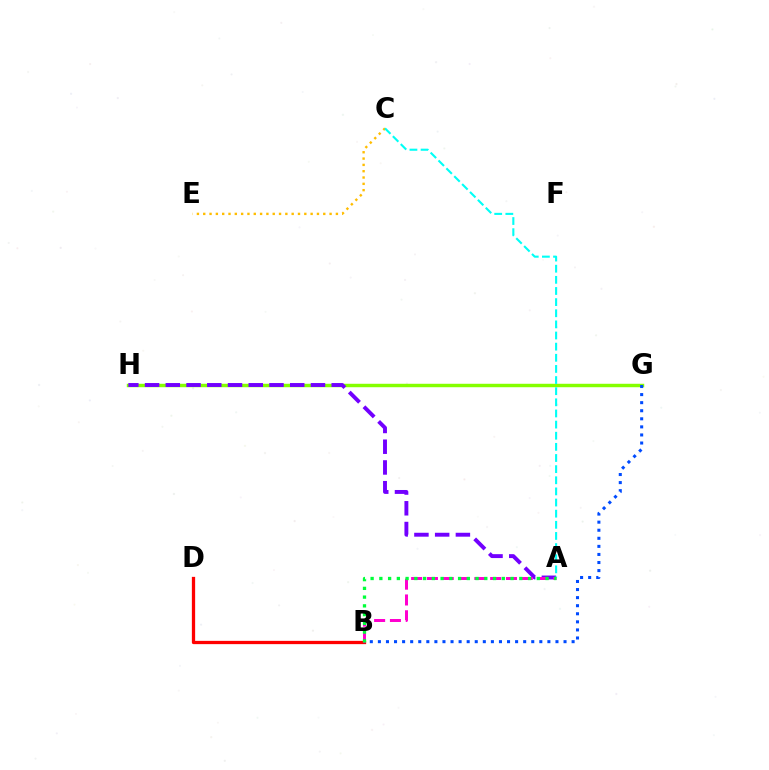{('B', 'D'): [{'color': '#ff0000', 'line_style': 'solid', 'thickness': 2.36}], ('C', 'E'): [{'color': '#ffbd00', 'line_style': 'dotted', 'thickness': 1.72}], ('G', 'H'): [{'color': '#84ff00', 'line_style': 'solid', 'thickness': 2.48}], ('B', 'G'): [{'color': '#004bff', 'line_style': 'dotted', 'thickness': 2.19}], ('A', 'H'): [{'color': '#7200ff', 'line_style': 'dashed', 'thickness': 2.82}], ('A', 'B'): [{'color': '#ff00cf', 'line_style': 'dashed', 'thickness': 2.15}, {'color': '#00ff39', 'line_style': 'dotted', 'thickness': 2.38}], ('A', 'C'): [{'color': '#00fff6', 'line_style': 'dashed', 'thickness': 1.51}]}